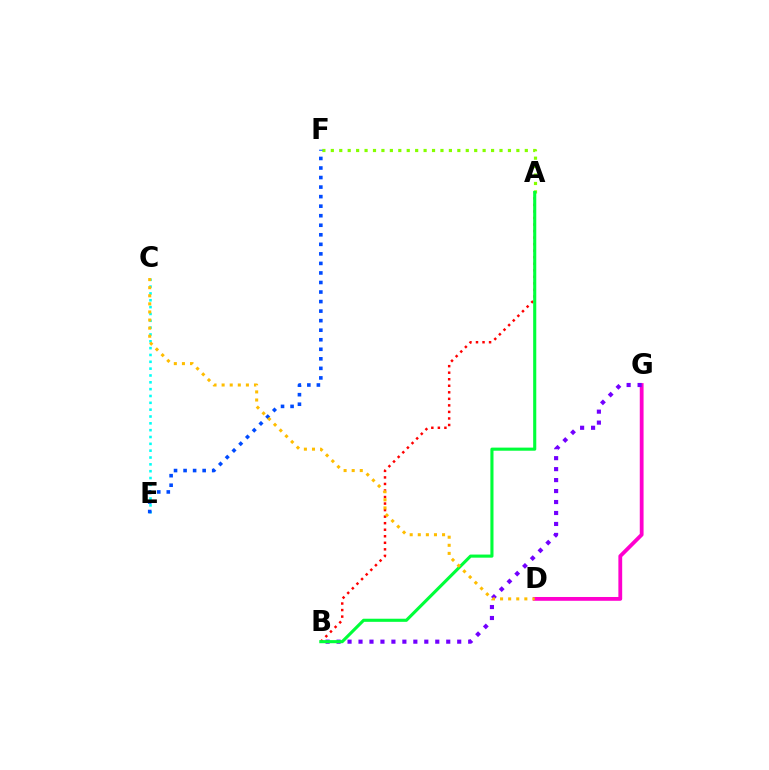{('A', 'B'): [{'color': '#ff0000', 'line_style': 'dotted', 'thickness': 1.78}, {'color': '#00ff39', 'line_style': 'solid', 'thickness': 2.24}], ('A', 'F'): [{'color': '#84ff00', 'line_style': 'dotted', 'thickness': 2.29}], ('D', 'G'): [{'color': '#ff00cf', 'line_style': 'solid', 'thickness': 2.74}], ('B', 'G'): [{'color': '#7200ff', 'line_style': 'dotted', 'thickness': 2.98}], ('C', 'E'): [{'color': '#00fff6', 'line_style': 'dotted', 'thickness': 1.86}], ('E', 'F'): [{'color': '#004bff', 'line_style': 'dotted', 'thickness': 2.59}], ('C', 'D'): [{'color': '#ffbd00', 'line_style': 'dotted', 'thickness': 2.2}]}